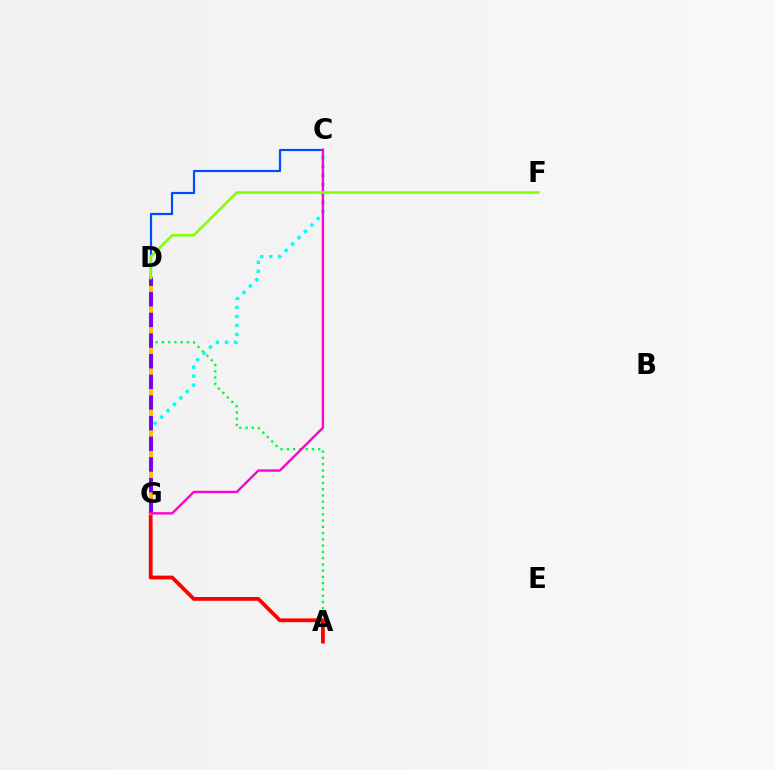{('C', 'G'): [{'color': '#004bff', 'line_style': 'solid', 'thickness': 1.58}, {'color': '#00fff6', 'line_style': 'dotted', 'thickness': 2.45}, {'color': '#ff00cf', 'line_style': 'solid', 'thickness': 1.7}], ('A', 'D'): [{'color': '#00ff39', 'line_style': 'dotted', 'thickness': 1.7}], ('A', 'G'): [{'color': '#ff0000', 'line_style': 'solid', 'thickness': 2.72}], ('D', 'G'): [{'color': '#ffbd00', 'line_style': 'solid', 'thickness': 2.95}, {'color': '#7200ff', 'line_style': 'dashed', 'thickness': 2.81}], ('D', 'F'): [{'color': '#84ff00', 'line_style': 'solid', 'thickness': 1.85}]}